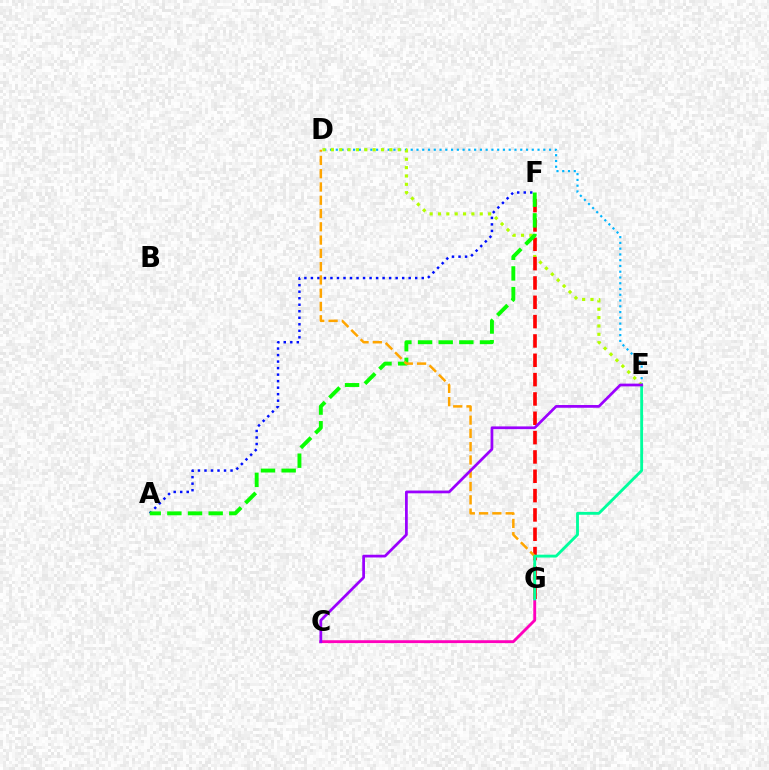{('D', 'E'): [{'color': '#00b5ff', 'line_style': 'dotted', 'thickness': 1.57}, {'color': '#b3ff00', 'line_style': 'dotted', 'thickness': 2.27}], ('C', 'G'): [{'color': '#ff00bd', 'line_style': 'solid', 'thickness': 2.07}], ('A', 'F'): [{'color': '#0010ff', 'line_style': 'dotted', 'thickness': 1.77}, {'color': '#08ff00', 'line_style': 'dashed', 'thickness': 2.81}], ('F', 'G'): [{'color': '#ff0000', 'line_style': 'dashed', 'thickness': 2.63}], ('D', 'G'): [{'color': '#ffa500', 'line_style': 'dashed', 'thickness': 1.8}], ('E', 'G'): [{'color': '#00ff9d', 'line_style': 'solid', 'thickness': 2.05}], ('C', 'E'): [{'color': '#9b00ff', 'line_style': 'solid', 'thickness': 1.97}]}